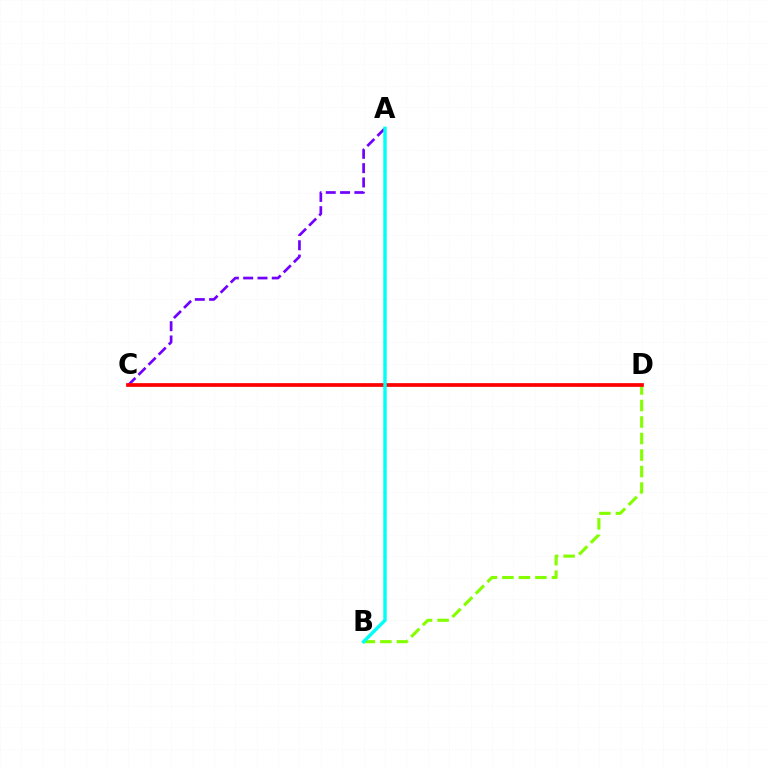{('A', 'C'): [{'color': '#7200ff', 'line_style': 'dashed', 'thickness': 1.94}], ('B', 'D'): [{'color': '#84ff00', 'line_style': 'dashed', 'thickness': 2.24}], ('C', 'D'): [{'color': '#ff0000', 'line_style': 'solid', 'thickness': 2.67}], ('A', 'B'): [{'color': '#00fff6', 'line_style': 'solid', 'thickness': 2.47}]}